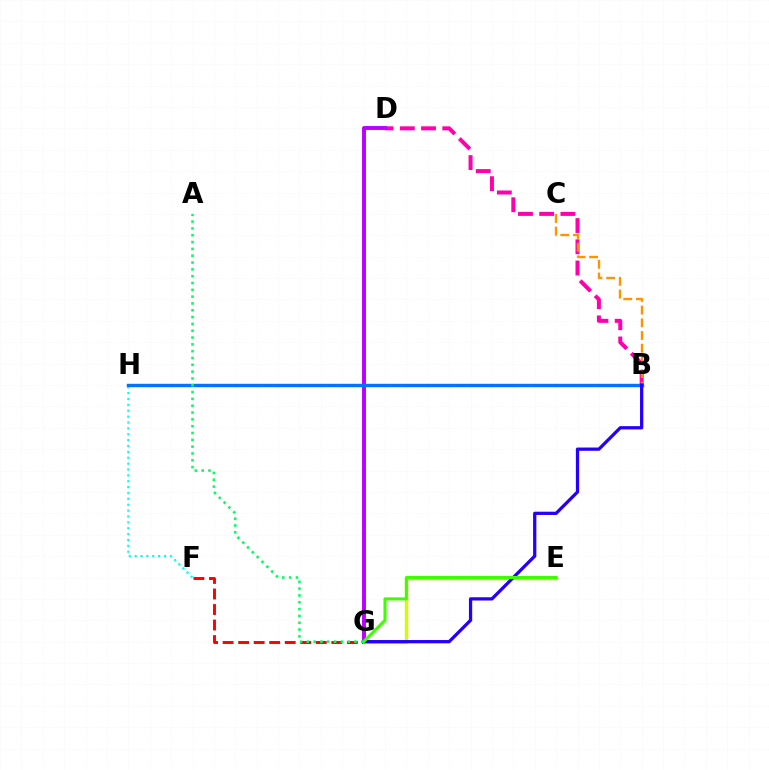{('B', 'D'): [{'color': '#ff00ac', 'line_style': 'dashed', 'thickness': 2.89}], ('F', 'H'): [{'color': '#00fff6', 'line_style': 'dotted', 'thickness': 1.6}], ('D', 'G'): [{'color': '#b900ff', 'line_style': 'solid', 'thickness': 2.82}], ('B', 'C'): [{'color': '#ff9400', 'line_style': 'dashed', 'thickness': 1.72}], ('B', 'H'): [{'color': '#0074ff', 'line_style': 'solid', 'thickness': 2.45}], ('F', 'G'): [{'color': '#ff0000', 'line_style': 'dashed', 'thickness': 2.11}], ('E', 'G'): [{'color': '#d1ff00', 'line_style': 'solid', 'thickness': 2.44}, {'color': '#3dff00', 'line_style': 'solid', 'thickness': 2.21}], ('B', 'G'): [{'color': '#2500ff', 'line_style': 'solid', 'thickness': 2.35}], ('A', 'G'): [{'color': '#00ff5c', 'line_style': 'dotted', 'thickness': 1.85}]}